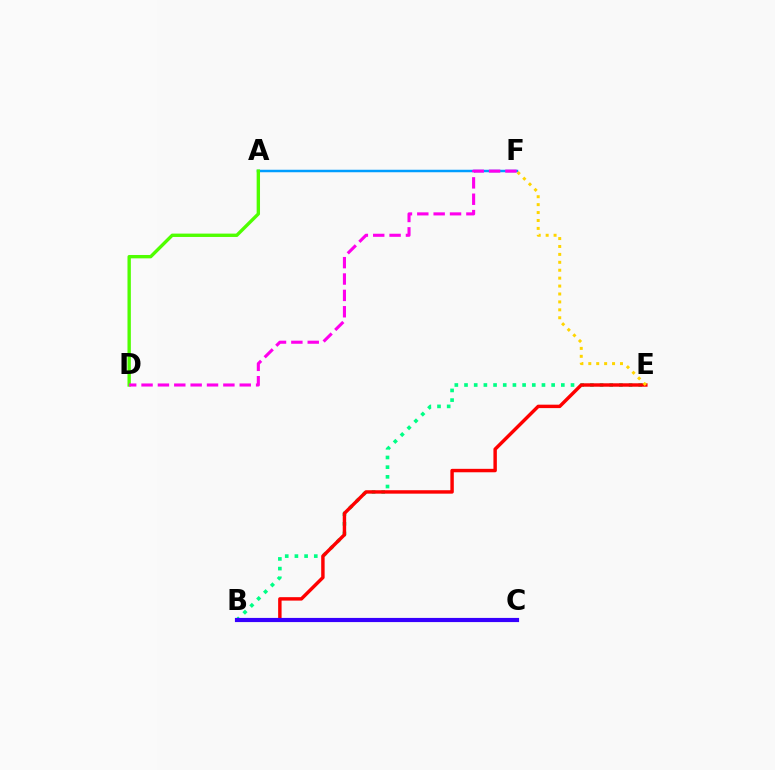{('A', 'F'): [{'color': '#009eff', 'line_style': 'solid', 'thickness': 1.79}], ('B', 'E'): [{'color': '#00ff86', 'line_style': 'dotted', 'thickness': 2.63}, {'color': '#ff0000', 'line_style': 'solid', 'thickness': 2.47}], ('E', 'F'): [{'color': '#ffd500', 'line_style': 'dotted', 'thickness': 2.15}], ('A', 'D'): [{'color': '#4fff00', 'line_style': 'solid', 'thickness': 2.42}], ('B', 'C'): [{'color': '#3700ff', 'line_style': 'solid', 'thickness': 3.0}], ('D', 'F'): [{'color': '#ff00ed', 'line_style': 'dashed', 'thickness': 2.22}]}